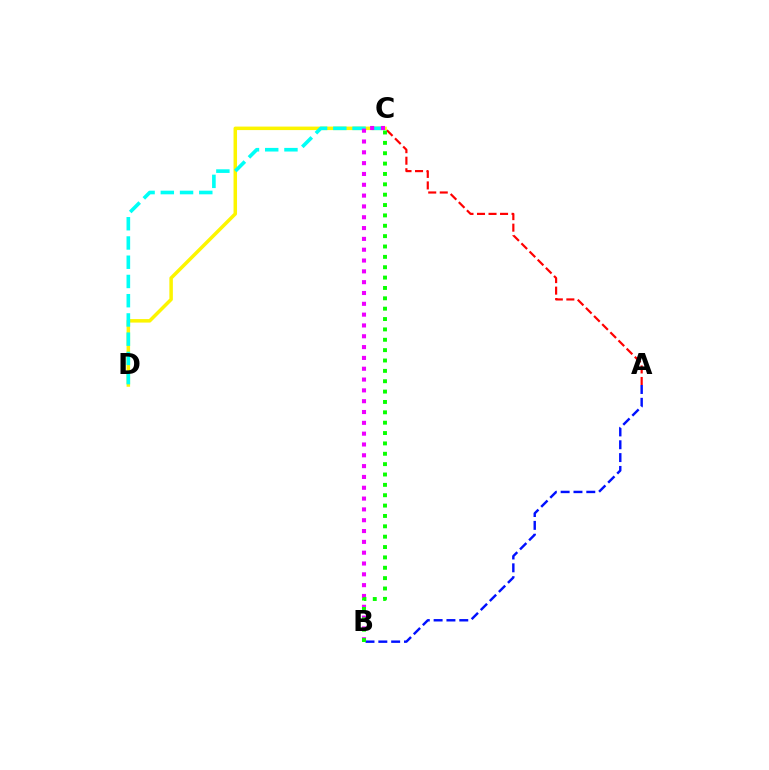{('C', 'D'): [{'color': '#fcf500', 'line_style': 'solid', 'thickness': 2.52}, {'color': '#00fff6', 'line_style': 'dashed', 'thickness': 2.61}], ('A', 'B'): [{'color': '#0010ff', 'line_style': 'dashed', 'thickness': 1.74}], ('A', 'C'): [{'color': '#ff0000', 'line_style': 'dashed', 'thickness': 1.57}], ('B', 'C'): [{'color': '#ee00ff', 'line_style': 'dotted', 'thickness': 2.94}, {'color': '#08ff00', 'line_style': 'dotted', 'thickness': 2.82}]}